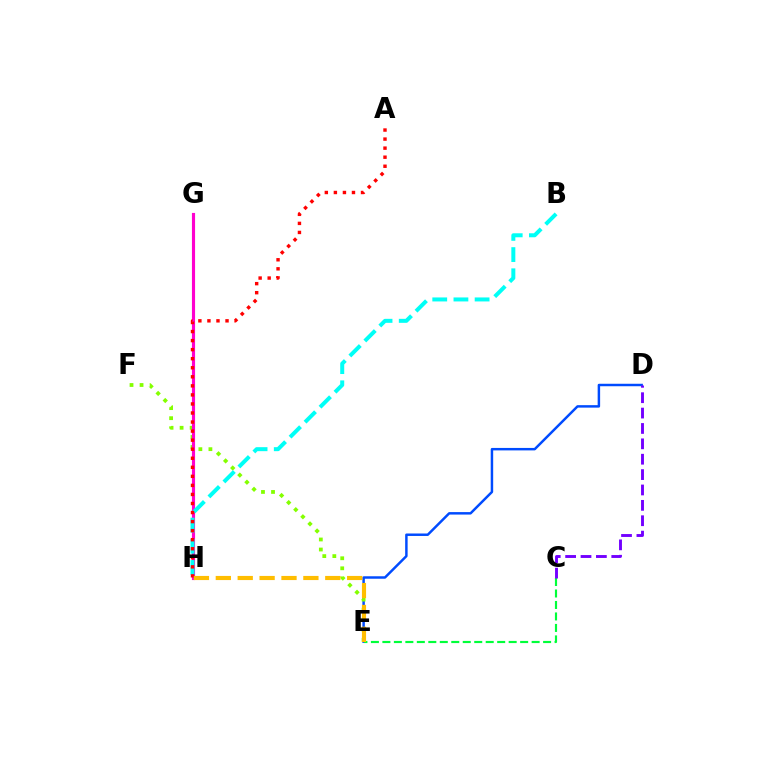{('D', 'E'): [{'color': '#004bff', 'line_style': 'solid', 'thickness': 1.78}], ('E', 'F'): [{'color': '#84ff00', 'line_style': 'dotted', 'thickness': 2.73}], ('G', 'H'): [{'color': '#ff00cf', 'line_style': 'solid', 'thickness': 2.25}], ('B', 'H'): [{'color': '#00fff6', 'line_style': 'dashed', 'thickness': 2.88}], ('C', 'E'): [{'color': '#00ff39', 'line_style': 'dashed', 'thickness': 1.56}], ('C', 'D'): [{'color': '#7200ff', 'line_style': 'dashed', 'thickness': 2.09}], ('A', 'H'): [{'color': '#ff0000', 'line_style': 'dotted', 'thickness': 2.46}], ('E', 'H'): [{'color': '#ffbd00', 'line_style': 'dashed', 'thickness': 2.97}]}